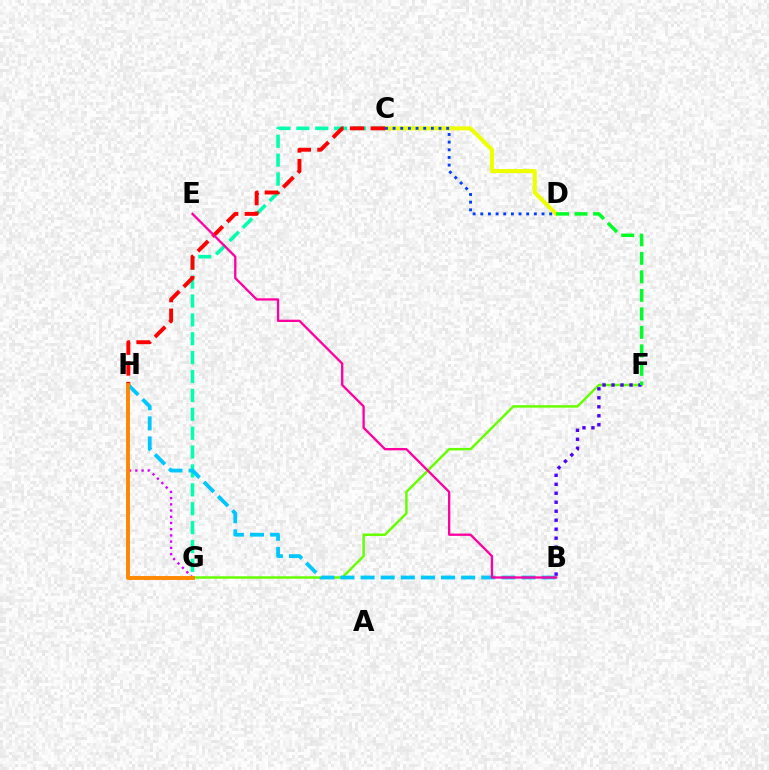{('C', 'G'): [{'color': '#00ffaf', 'line_style': 'dashed', 'thickness': 2.57}], ('F', 'G'): [{'color': '#66ff00', 'line_style': 'solid', 'thickness': 1.78}], ('C', 'D'): [{'color': '#eeff00', 'line_style': 'solid', 'thickness': 2.93}, {'color': '#003fff', 'line_style': 'dotted', 'thickness': 2.08}], ('G', 'H'): [{'color': '#d600ff', 'line_style': 'dotted', 'thickness': 1.69}, {'color': '#ff8800', 'line_style': 'solid', 'thickness': 2.81}], ('B', 'H'): [{'color': '#00c7ff', 'line_style': 'dashed', 'thickness': 2.73}], ('B', 'F'): [{'color': '#4f00ff', 'line_style': 'dotted', 'thickness': 2.44}], ('C', 'H'): [{'color': '#ff0000', 'line_style': 'dashed', 'thickness': 2.81}], ('B', 'E'): [{'color': '#ff00a0', 'line_style': 'solid', 'thickness': 1.66}], ('D', 'F'): [{'color': '#00ff27', 'line_style': 'dashed', 'thickness': 2.51}]}